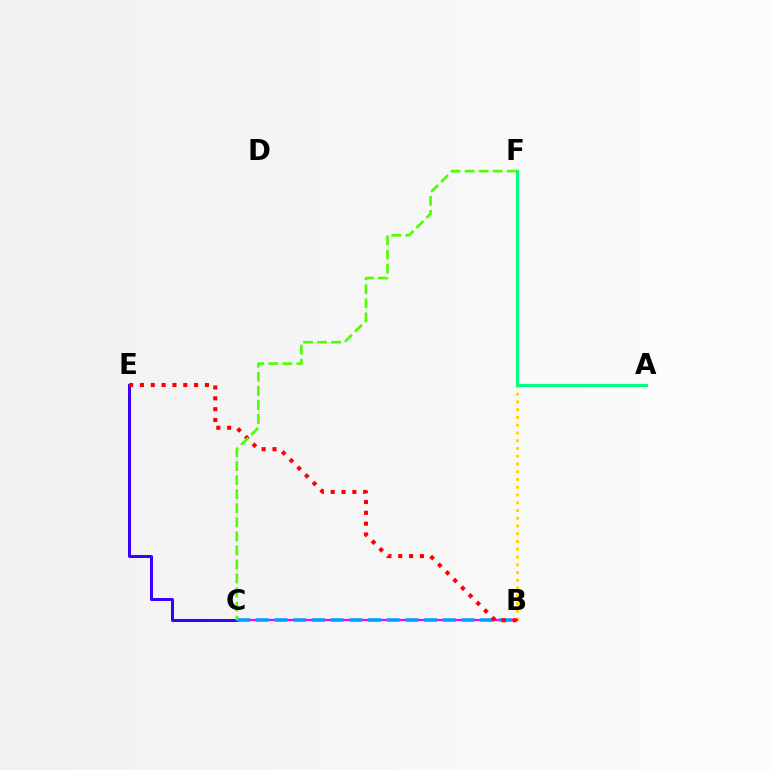{('B', 'F'): [{'color': '#ffd500', 'line_style': 'dotted', 'thickness': 2.11}], ('B', 'C'): [{'color': '#ff00ed', 'line_style': 'solid', 'thickness': 1.57}, {'color': '#009eff', 'line_style': 'dashed', 'thickness': 2.54}], ('C', 'E'): [{'color': '#3700ff', 'line_style': 'solid', 'thickness': 2.16}], ('A', 'F'): [{'color': '#00ff86', 'line_style': 'solid', 'thickness': 2.29}], ('B', 'E'): [{'color': '#ff0000', 'line_style': 'dotted', 'thickness': 2.94}], ('C', 'F'): [{'color': '#4fff00', 'line_style': 'dashed', 'thickness': 1.91}]}